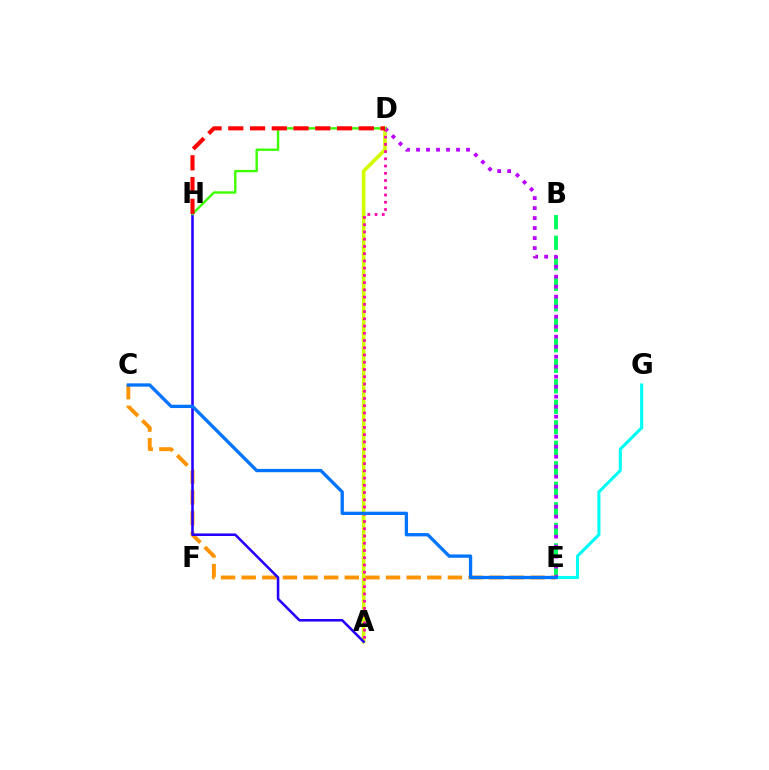{('B', 'E'): [{'color': '#00ff5c', 'line_style': 'dashed', 'thickness': 2.79}], ('A', 'D'): [{'color': '#d1ff00', 'line_style': 'solid', 'thickness': 2.62}, {'color': '#ff00ac', 'line_style': 'dotted', 'thickness': 1.97}], ('E', 'G'): [{'color': '#00fff6', 'line_style': 'solid', 'thickness': 2.22}], ('D', 'E'): [{'color': '#b900ff', 'line_style': 'dotted', 'thickness': 2.72}], ('C', 'E'): [{'color': '#ff9400', 'line_style': 'dashed', 'thickness': 2.8}, {'color': '#0074ff', 'line_style': 'solid', 'thickness': 2.38}], ('A', 'H'): [{'color': '#2500ff', 'line_style': 'solid', 'thickness': 1.84}], ('D', 'H'): [{'color': '#3dff00', 'line_style': 'solid', 'thickness': 1.71}, {'color': '#ff0000', 'line_style': 'dashed', 'thickness': 2.95}]}